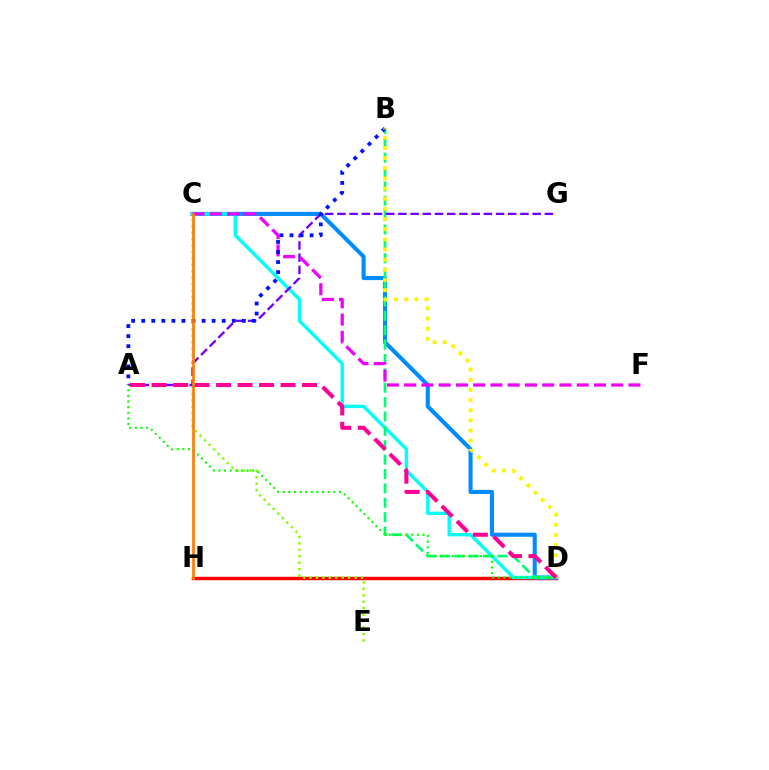{('D', 'H'): [{'color': '#ff0000', 'line_style': 'solid', 'thickness': 2.49}], ('C', 'D'): [{'color': '#008cff', 'line_style': 'solid', 'thickness': 2.95}, {'color': '#00fff6', 'line_style': 'solid', 'thickness': 2.45}], ('C', 'E'): [{'color': '#84ff00', 'line_style': 'dotted', 'thickness': 1.75}], ('B', 'D'): [{'color': '#00ff74', 'line_style': 'dashed', 'thickness': 1.95}, {'color': '#fcf500', 'line_style': 'dotted', 'thickness': 2.76}], ('A', 'G'): [{'color': '#7200ff', 'line_style': 'dashed', 'thickness': 1.66}], ('C', 'F'): [{'color': '#ee00ff', 'line_style': 'dashed', 'thickness': 2.34}], ('A', 'D'): [{'color': '#08ff00', 'line_style': 'dotted', 'thickness': 1.53}, {'color': '#ff0094', 'line_style': 'dashed', 'thickness': 2.92}], ('A', 'B'): [{'color': '#0010ff', 'line_style': 'dotted', 'thickness': 2.73}], ('C', 'H'): [{'color': '#ff7c00', 'line_style': 'solid', 'thickness': 1.94}]}